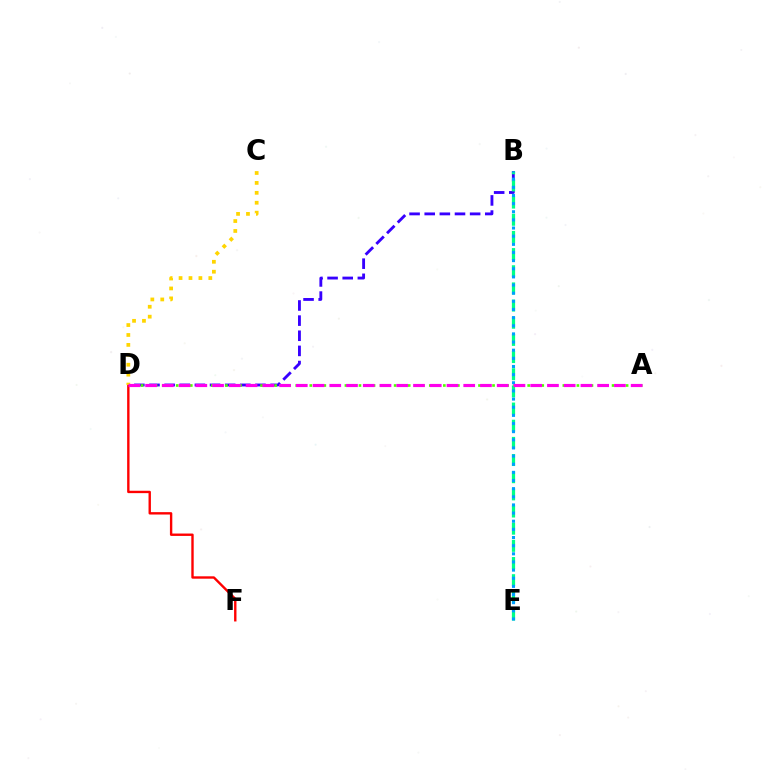{('B', 'D'): [{'color': '#3700ff', 'line_style': 'dashed', 'thickness': 2.06}], ('A', 'D'): [{'color': '#4fff00', 'line_style': 'dotted', 'thickness': 1.91}, {'color': '#ff00ed', 'line_style': 'dashed', 'thickness': 2.27}], ('B', 'E'): [{'color': '#00ff86', 'line_style': 'dashed', 'thickness': 2.33}, {'color': '#009eff', 'line_style': 'dotted', 'thickness': 2.21}], ('D', 'F'): [{'color': '#ff0000', 'line_style': 'solid', 'thickness': 1.72}], ('C', 'D'): [{'color': '#ffd500', 'line_style': 'dotted', 'thickness': 2.7}]}